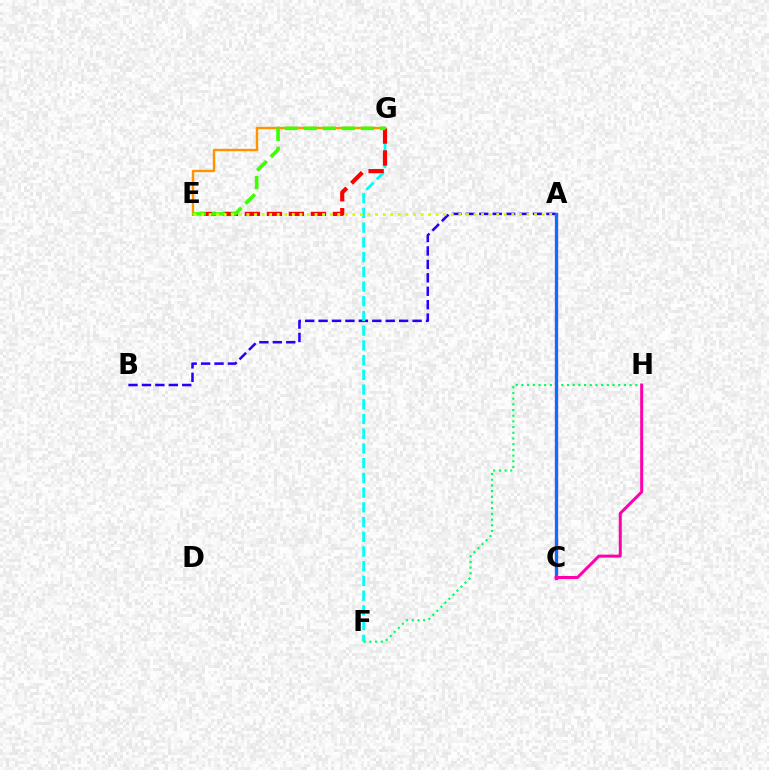{('A', 'B'): [{'color': '#2500ff', 'line_style': 'dashed', 'thickness': 1.82}], ('F', 'G'): [{'color': '#00fff6', 'line_style': 'dashed', 'thickness': 2.0}], ('A', 'C'): [{'color': '#b900ff', 'line_style': 'solid', 'thickness': 2.31}, {'color': '#0074ff', 'line_style': 'solid', 'thickness': 2.25}], ('F', 'H'): [{'color': '#00ff5c', 'line_style': 'dotted', 'thickness': 1.55}], ('E', 'G'): [{'color': '#ff0000', 'line_style': 'dashed', 'thickness': 2.99}, {'color': '#ff9400', 'line_style': 'solid', 'thickness': 1.74}, {'color': '#3dff00', 'line_style': 'dashed', 'thickness': 2.59}], ('C', 'H'): [{'color': '#ff00ac', 'line_style': 'solid', 'thickness': 2.15}], ('A', 'E'): [{'color': '#d1ff00', 'line_style': 'dotted', 'thickness': 2.06}]}